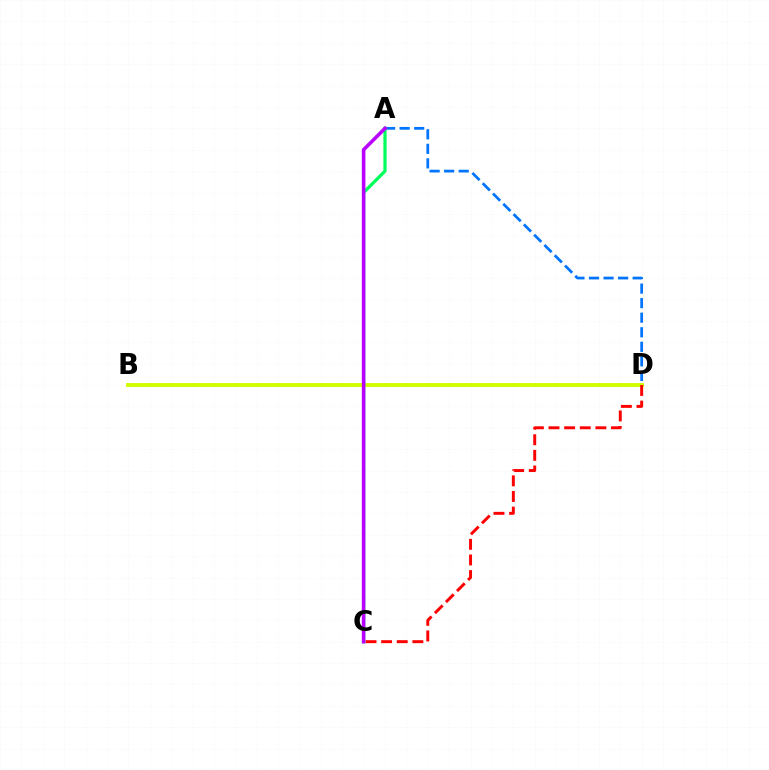{('B', 'D'): [{'color': '#d1ff00', 'line_style': 'solid', 'thickness': 2.8}], ('C', 'D'): [{'color': '#ff0000', 'line_style': 'dashed', 'thickness': 2.12}], ('A', 'D'): [{'color': '#0074ff', 'line_style': 'dashed', 'thickness': 1.98}], ('A', 'C'): [{'color': '#00ff5c', 'line_style': 'solid', 'thickness': 2.33}, {'color': '#b900ff', 'line_style': 'solid', 'thickness': 2.57}]}